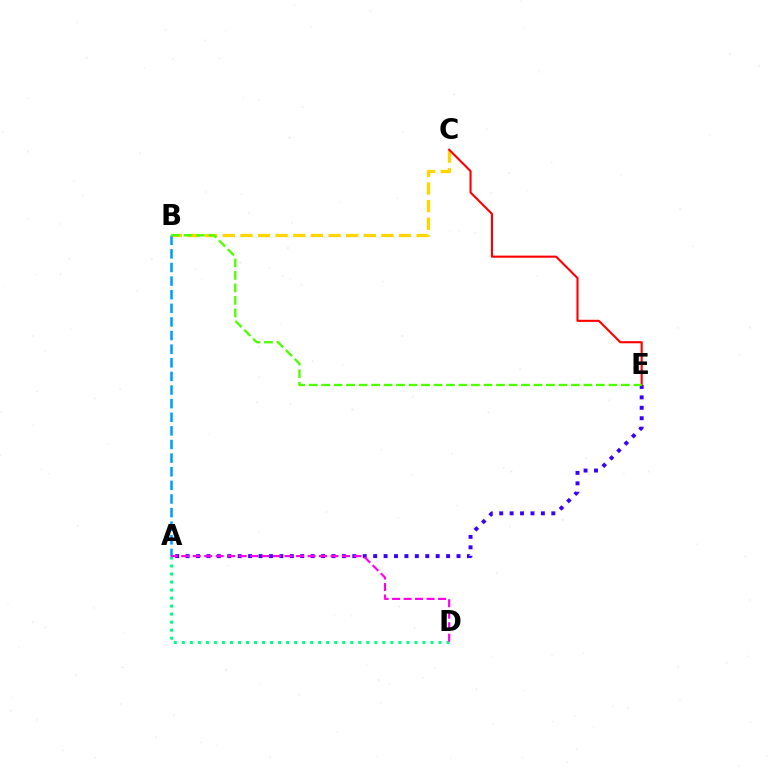{('B', 'C'): [{'color': '#ffd500', 'line_style': 'dashed', 'thickness': 2.39}], ('A', 'D'): [{'color': '#00ff86', 'line_style': 'dotted', 'thickness': 2.18}, {'color': '#ff00ed', 'line_style': 'dashed', 'thickness': 1.56}], ('A', 'E'): [{'color': '#3700ff', 'line_style': 'dotted', 'thickness': 2.83}], ('A', 'B'): [{'color': '#009eff', 'line_style': 'dashed', 'thickness': 1.85}], ('C', 'E'): [{'color': '#ff0000', 'line_style': 'solid', 'thickness': 1.52}], ('B', 'E'): [{'color': '#4fff00', 'line_style': 'dashed', 'thickness': 1.7}]}